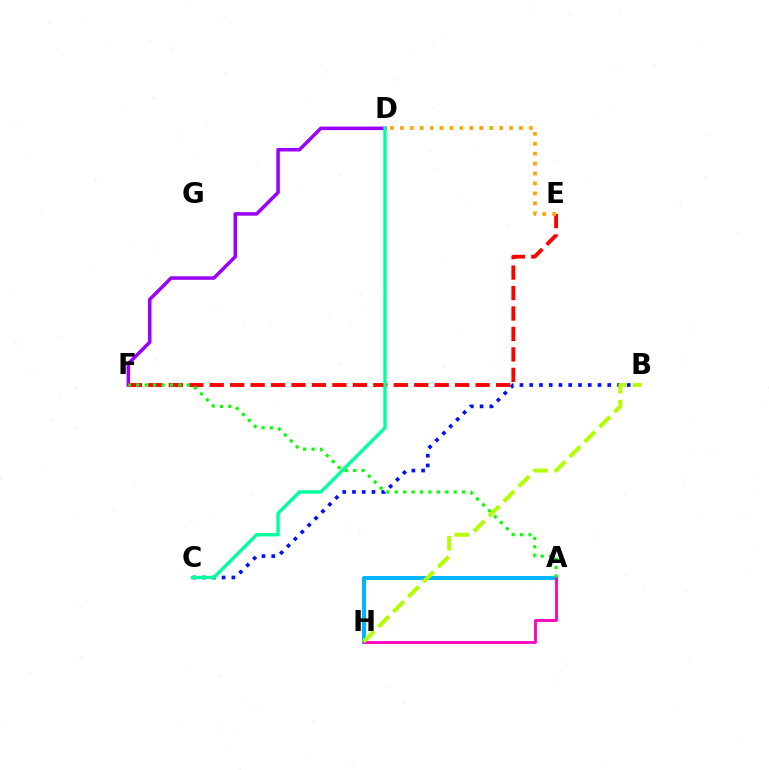{('B', 'C'): [{'color': '#0010ff', 'line_style': 'dotted', 'thickness': 2.65}], ('D', 'F'): [{'color': '#9b00ff', 'line_style': 'solid', 'thickness': 2.54}], ('A', 'H'): [{'color': '#00b5ff', 'line_style': 'solid', 'thickness': 2.86}, {'color': '#ff00bd', 'line_style': 'solid', 'thickness': 2.04}], ('E', 'F'): [{'color': '#ff0000', 'line_style': 'dashed', 'thickness': 2.78}], ('A', 'F'): [{'color': '#08ff00', 'line_style': 'dotted', 'thickness': 2.29}], ('B', 'H'): [{'color': '#b3ff00', 'line_style': 'dashed', 'thickness': 2.86}], ('D', 'E'): [{'color': '#ffa500', 'line_style': 'dotted', 'thickness': 2.7}], ('C', 'D'): [{'color': '#00ff9d', 'line_style': 'solid', 'thickness': 2.43}]}